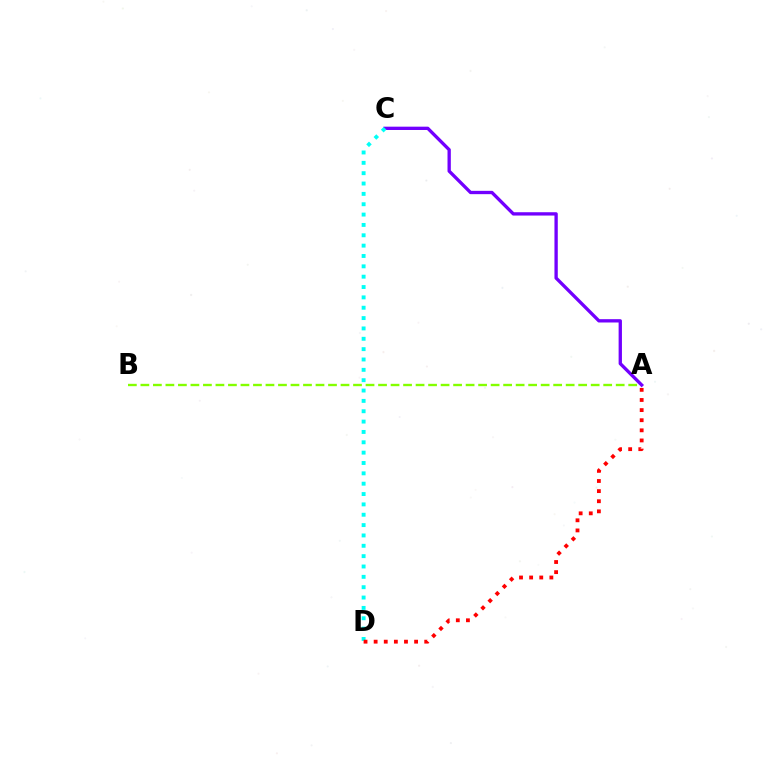{('A', 'B'): [{'color': '#84ff00', 'line_style': 'dashed', 'thickness': 1.7}], ('A', 'C'): [{'color': '#7200ff', 'line_style': 'solid', 'thickness': 2.39}], ('C', 'D'): [{'color': '#00fff6', 'line_style': 'dotted', 'thickness': 2.81}], ('A', 'D'): [{'color': '#ff0000', 'line_style': 'dotted', 'thickness': 2.75}]}